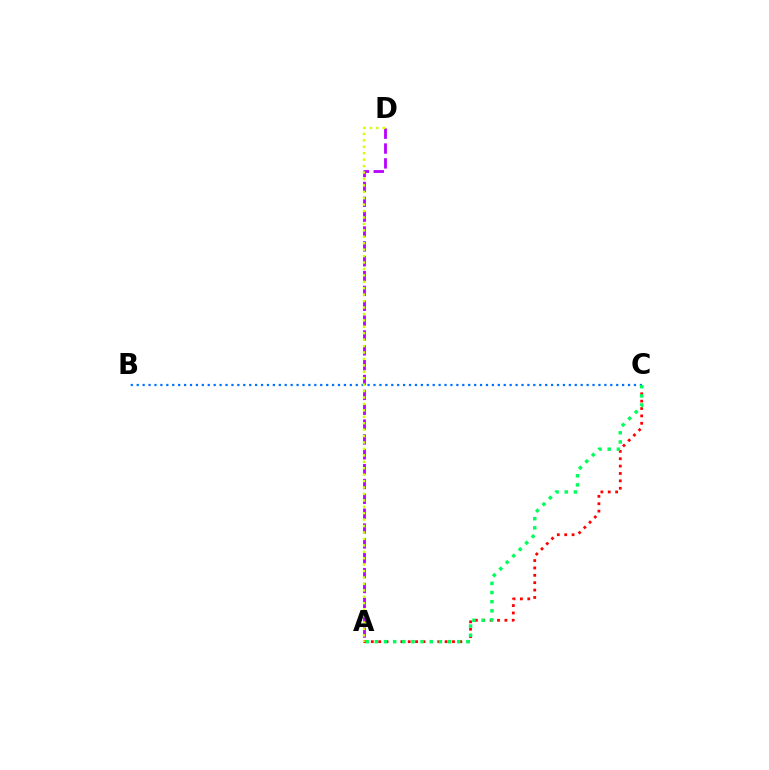{('A', 'D'): [{'color': '#b900ff', 'line_style': 'dashed', 'thickness': 2.02}, {'color': '#d1ff00', 'line_style': 'dotted', 'thickness': 1.75}], ('A', 'C'): [{'color': '#ff0000', 'line_style': 'dotted', 'thickness': 2.0}, {'color': '#00ff5c', 'line_style': 'dotted', 'thickness': 2.49}], ('B', 'C'): [{'color': '#0074ff', 'line_style': 'dotted', 'thickness': 1.61}]}